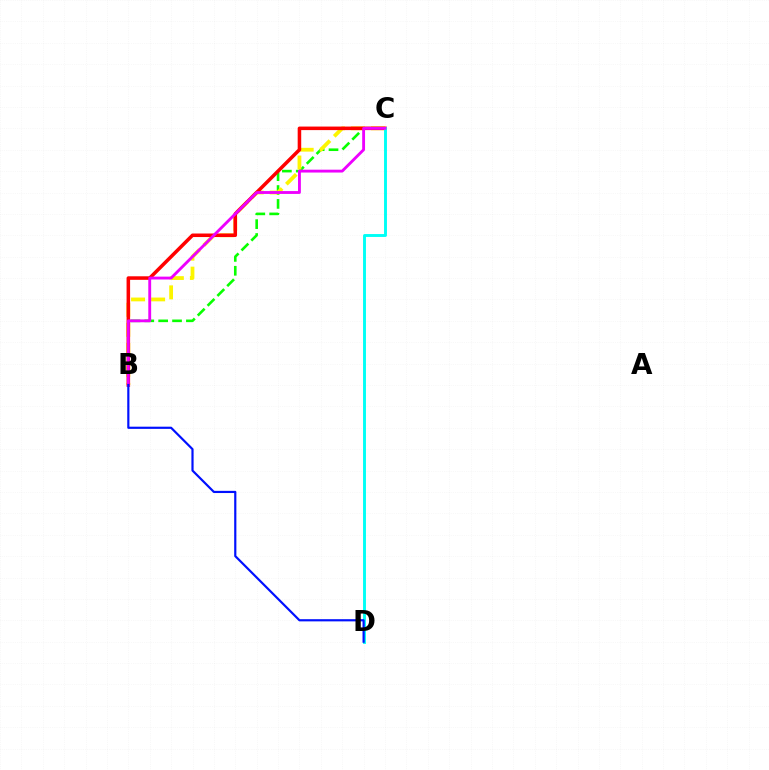{('B', 'C'): [{'color': '#08ff00', 'line_style': 'dashed', 'thickness': 1.88}, {'color': '#fcf500', 'line_style': 'dashed', 'thickness': 2.72}, {'color': '#ff0000', 'line_style': 'solid', 'thickness': 2.55}, {'color': '#ee00ff', 'line_style': 'solid', 'thickness': 2.06}], ('C', 'D'): [{'color': '#00fff6', 'line_style': 'solid', 'thickness': 2.09}], ('B', 'D'): [{'color': '#0010ff', 'line_style': 'solid', 'thickness': 1.57}]}